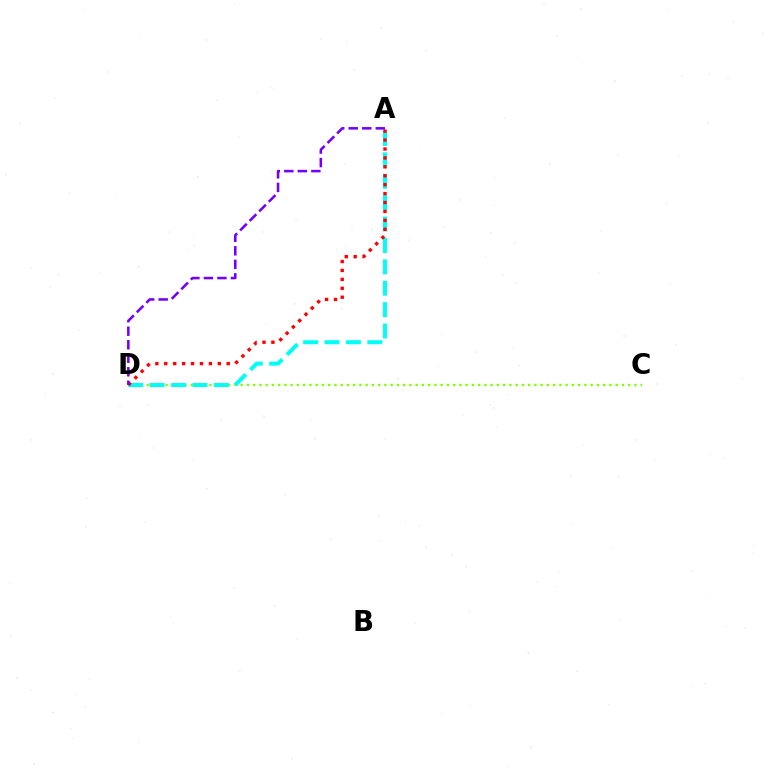{('C', 'D'): [{'color': '#84ff00', 'line_style': 'dotted', 'thickness': 1.7}], ('A', 'D'): [{'color': '#00fff6', 'line_style': 'dashed', 'thickness': 2.91}, {'color': '#ff0000', 'line_style': 'dotted', 'thickness': 2.42}, {'color': '#7200ff', 'line_style': 'dashed', 'thickness': 1.84}]}